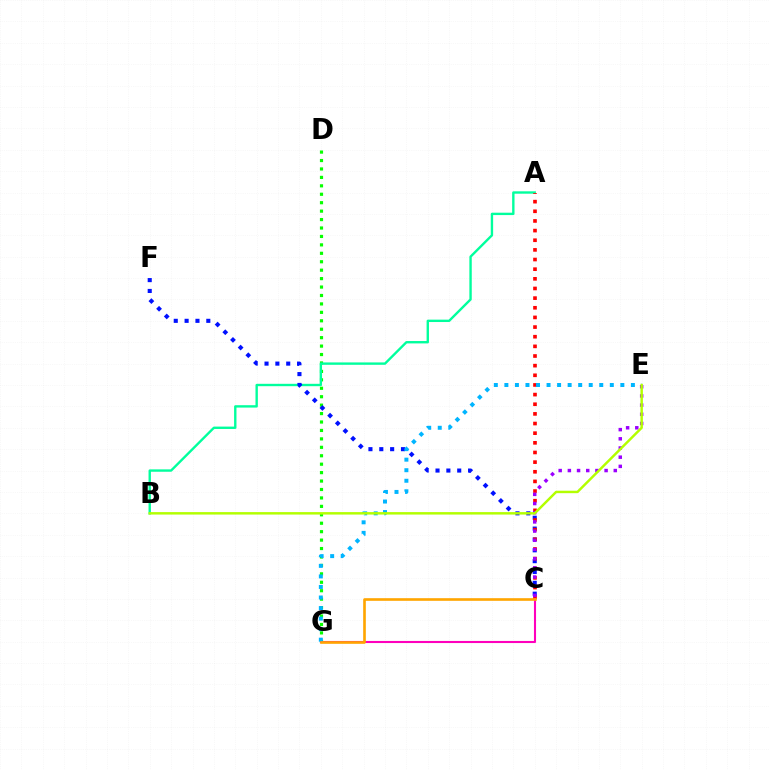{('D', 'G'): [{'color': '#08ff00', 'line_style': 'dotted', 'thickness': 2.29}], ('A', 'B'): [{'color': '#00ff9d', 'line_style': 'solid', 'thickness': 1.71}], ('C', 'F'): [{'color': '#0010ff', 'line_style': 'dotted', 'thickness': 2.95}], ('A', 'C'): [{'color': '#ff0000', 'line_style': 'dotted', 'thickness': 2.62}], ('C', 'G'): [{'color': '#ff00bd', 'line_style': 'solid', 'thickness': 1.51}, {'color': '#ffa500', 'line_style': 'solid', 'thickness': 1.89}], ('C', 'E'): [{'color': '#9b00ff', 'line_style': 'dotted', 'thickness': 2.5}], ('E', 'G'): [{'color': '#00b5ff', 'line_style': 'dotted', 'thickness': 2.86}], ('B', 'E'): [{'color': '#b3ff00', 'line_style': 'solid', 'thickness': 1.77}]}